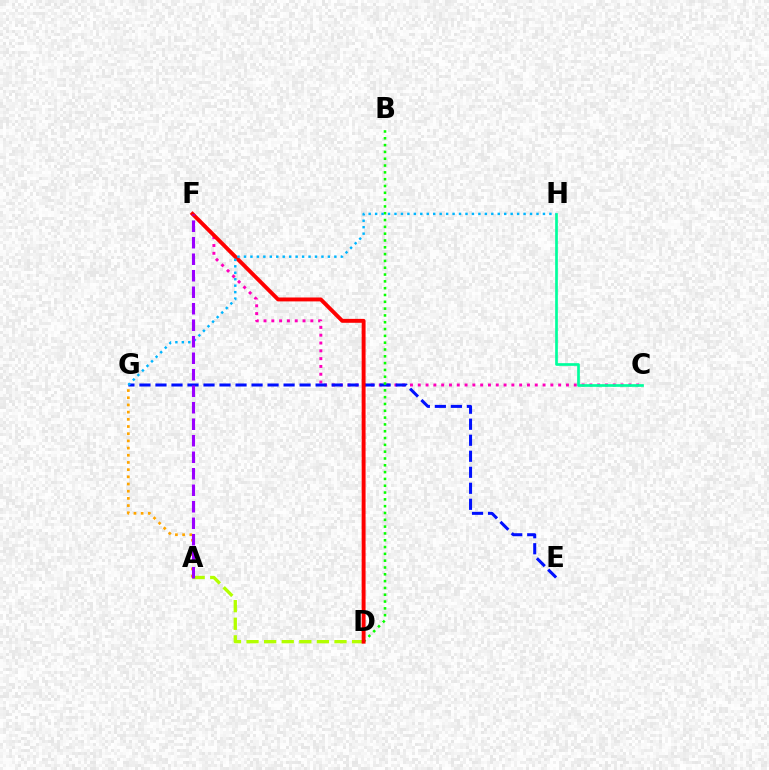{('A', 'D'): [{'color': '#b3ff00', 'line_style': 'dashed', 'thickness': 2.39}], ('C', 'F'): [{'color': '#ff00bd', 'line_style': 'dotted', 'thickness': 2.12}], ('E', 'G'): [{'color': '#0010ff', 'line_style': 'dashed', 'thickness': 2.18}], ('B', 'D'): [{'color': '#08ff00', 'line_style': 'dotted', 'thickness': 1.85}], ('A', 'G'): [{'color': '#ffa500', 'line_style': 'dotted', 'thickness': 1.95}], ('C', 'H'): [{'color': '#00ff9d', 'line_style': 'solid', 'thickness': 1.94}], ('D', 'F'): [{'color': '#ff0000', 'line_style': 'solid', 'thickness': 2.81}], ('G', 'H'): [{'color': '#00b5ff', 'line_style': 'dotted', 'thickness': 1.75}], ('A', 'F'): [{'color': '#9b00ff', 'line_style': 'dashed', 'thickness': 2.24}]}